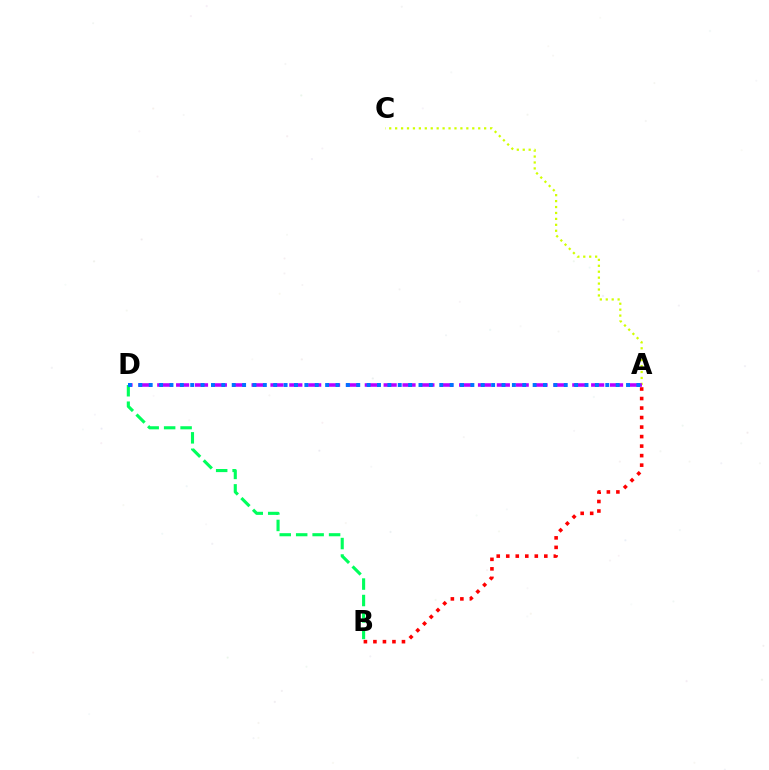{('A', 'C'): [{'color': '#d1ff00', 'line_style': 'dotted', 'thickness': 1.61}], ('A', 'B'): [{'color': '#ff0000', 'line_style': 'dotted', 'thickness': 2.59}], ('A', 'D'): [{'color': '#b900ff', 'line_style': 'dashed', 'thickness': 2.56}, {'color': '#0074ff', 'line_style': 'dotted', 'thickness': 2.82}], ('B', 'D'): [{'color': '#00ff5c', 'line_style': 'dashed', 'thickness': 2.24}]}